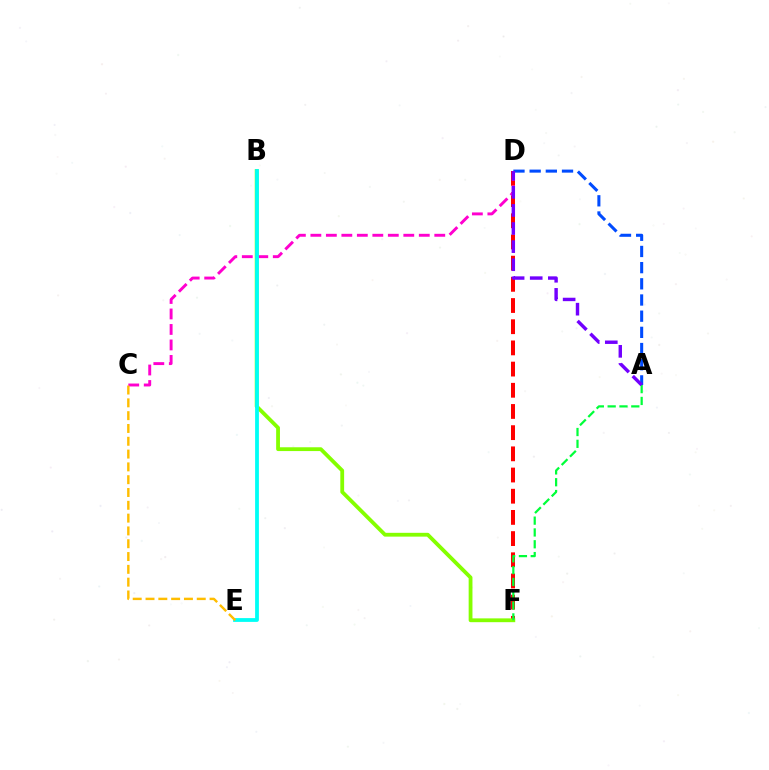{('A', 'D'): [{'color': '#004bff', 'line_style': 'dashed', 'thickness': 2.2}, {'color': '#7200ff', 'line_style': 'dashed', 'thickness': 2.46}], ('D', 'F'): [{'color': '#ff0000', 'line_style': 'dashed', 'thickness': 2.88}], ('C', 'D'): [{'color': '#ff00cf', 'line_style': 'dashed', 'thickness': 2.1}], ('B', 'F'): [{'color': '#84ff00', 'line_style': 'solid', 'thickness': 2.74}], ('B', 'E'): [{'color': '#00fff6', 'line_style': 'solid', 'thickness': 2.73}], ('A', 'F'): [{'color': '#00ff39', 'line_style': 'dashed', 'thickness': 1.61}], ('C', 'E'): [{'color': '#ffbd00', 'line_style': 'dashed', 'thickness': 1.74}]}